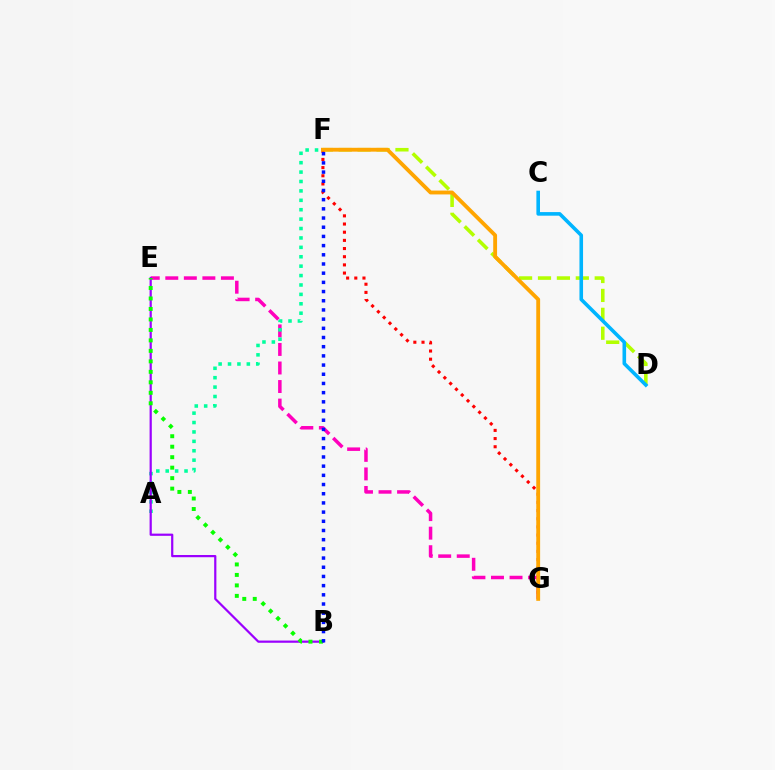{('D', 'F'): [{'color': '#b3ff00', 'line_style': 'dashed', 'thickness': 2.57}], ('E', 'G'): [{'color': '#ff00bd', 'line_style': 'dashed', 'thickness': 2.52}], ('F', 'G'): [{'color': '#ff0000', 'line_style': 'dotted', 'thickness': 2.22}, {'color': '#ffa500', 'line_style': 'solid', 'thickness': 2.77}], ('A', 'F'): [{'color': '#00ff9d', 'line_style': 'dotted', 'thickness': 2.56}], ('B', 'E'): [{'color': '#9b00ff', 'line_style': 'solid', 'thickness': 1.59}, {'color': '#08ff00', 'line_style': 'dotted', 'thickness': 2.85}], ('B', 'F'): [{'color': '#0010ff', 'line_style': 'dotted', 'thickness': 2.5}], ('C', 'D'): [{'color': '#00b5ff', 'line_style': 'solid', 'thickness': 2.59}]}